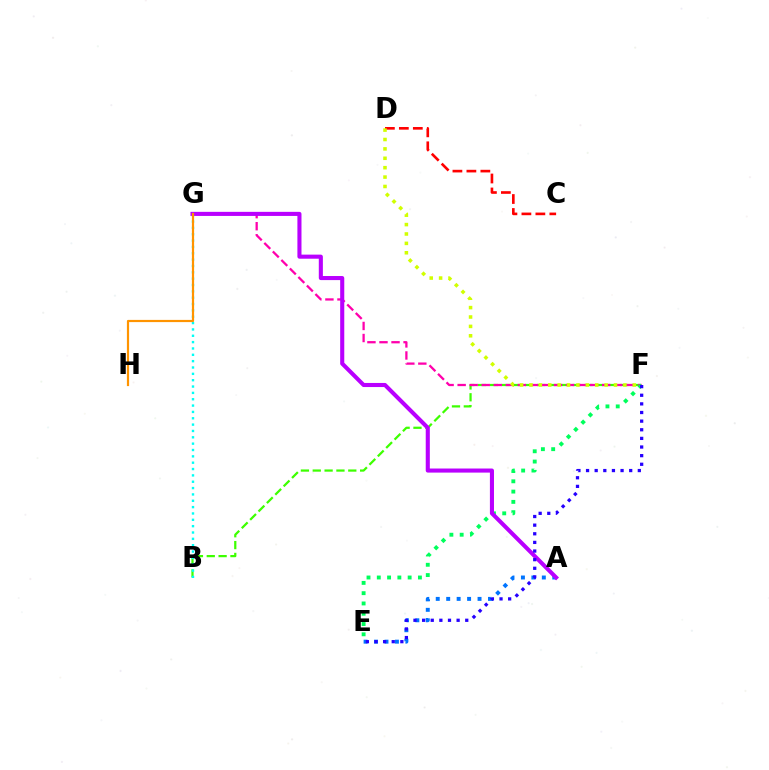{('B', 'F'): [{'color': '#3dff00', 'line_style': 'dashed', 'thickness': 1.61}], ('C', 'D'): [{'color': '#ff0000', 'line_style': 'dashed', 'thickness': 1.9}], ('B', 'G'): [{'color': '#00fff6', 'line_style': 'dotted', 'thickness': 1.72}], ('A', 'E'): [{'color': '#0074ff', 'line_style': 'dotted', 'thickness': 2.84}], ('F', 'G'): [{'color': '#ff00ac', 'line_style': 'dashed', 'thickness': 1.64}], ('E', 'F'): [{'color': '#00ff5c', 'line_style': 'dotted', 'thickness': 2.79}, {'color': '#2500ff', 'line_style': 'dotted', 'thickness': 2.34}], ('A', 'G'): [{'color': '#b900ff', 'line_style': 'solid', 'thickness': 2.94}], ('D', 'F'): [{'color': '#d1ff00', 'line_style': 'dotted', 'thickness': 2.55}], ('G', 'H'): [{'color': '#ff9400', 'line_style': 'solid', 'thickness': 1.58}]}